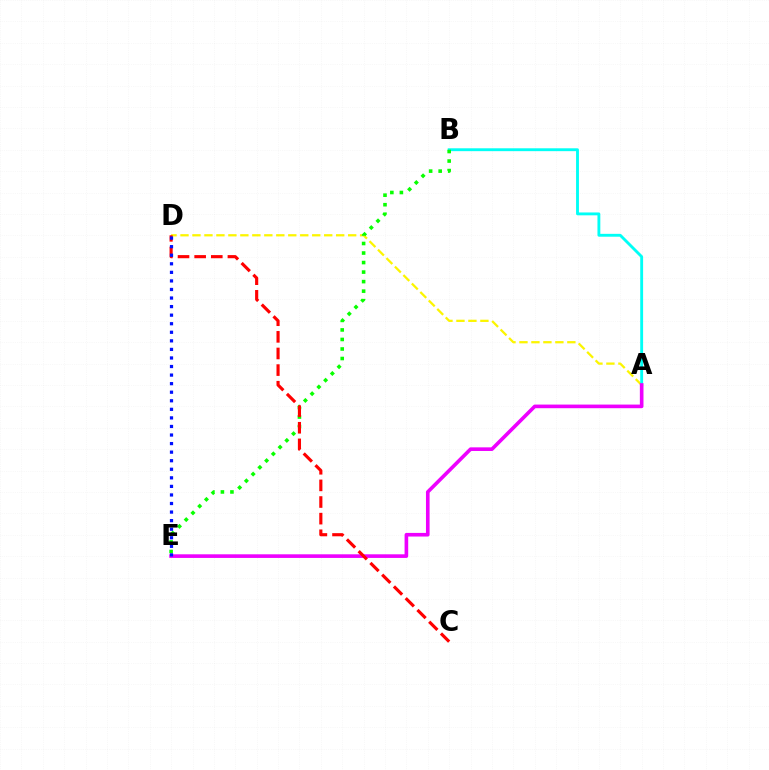{('A', 'D'): [{'color': '#fcf500', 'line_style': 'dashed', 'thickness': 1.63}], ('A', 'B'): [{'color': '#00fff6', 'line_style': 'solid', 'thickness': 2.06}], ('B', 'E'): [{'color': '#08ff00', 'line_style': 'dotted', 'thickness': 2.59}], ('A', 'E'): [{'color': '#ee00ff', 'line_style': 'solid', 'thickness': 2.61}], ('C', 'D'): [{'color': '#ff0000', 'line_style': 'dashed', 'thickness': 2.26}], ('D', 'E'): [{'color': '#0010ff', 'line_style': 'dotted', 'thickness': 2.33}]}